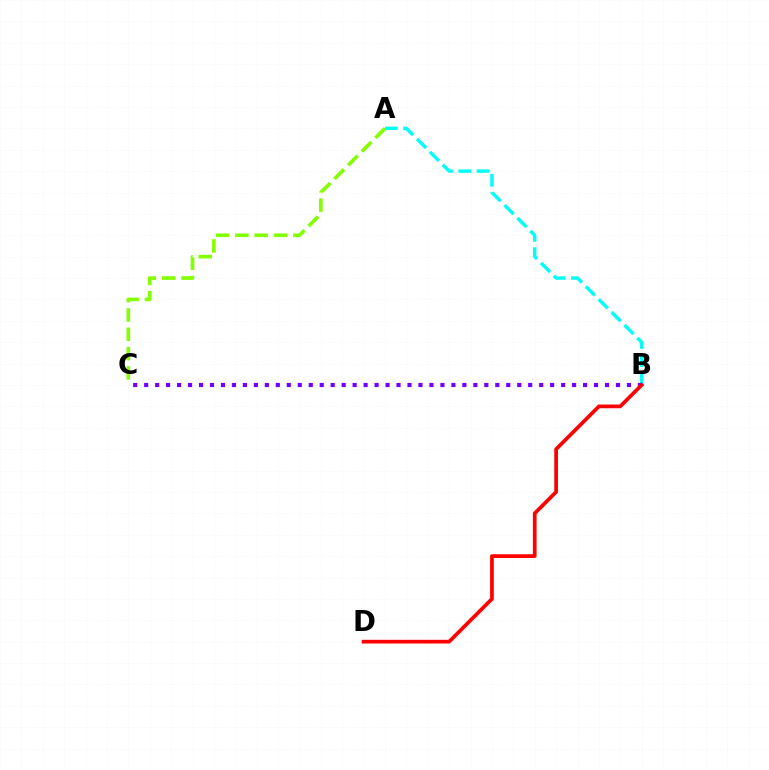{('A', 'C'): [{'color': '#84ff00', 'line_style': 'dashed', 'thickness': 2.63}], ('A', 'B'): [{'color': '#00fff6', 'line_style': 'dashed', 'thickness': 2.47}], ('B', 'C'): [{'color': '#7200ff', 'line_style': 'dotted', 'thickness': 2.98}], ('B', 'D'): [{'color': '#ff0000', 'line_style': 'solid', 'thickness': 2.68}]}